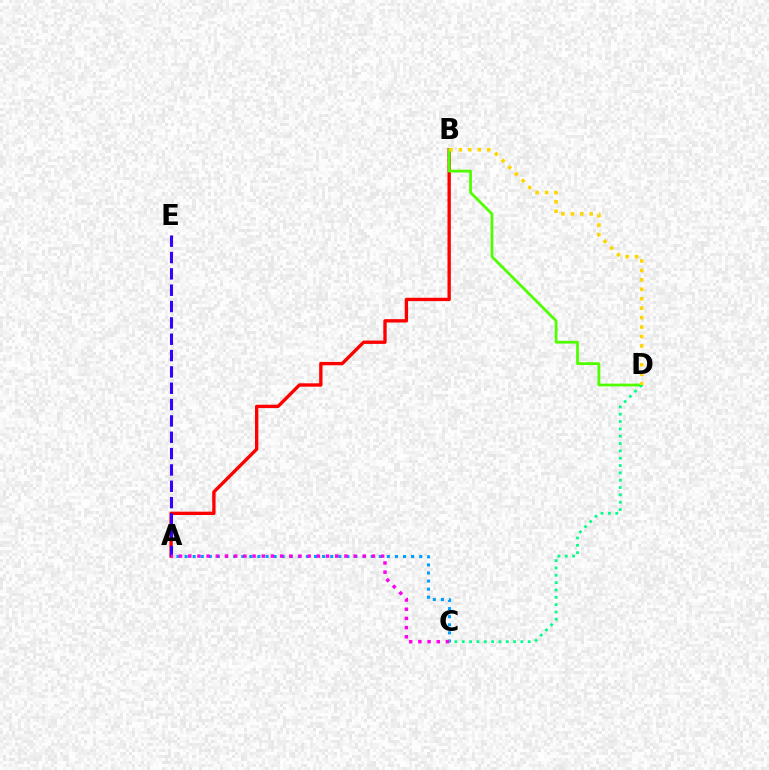{('A', 'C'): [{'color': '#009eff', 'line_style': 'dotted', 'thickness': 2.2}, {'color': '#ff00ed', 'line_style': 'dotted', 'thickness': 2.5}], ('A', 'B'): [{'color': '#ff0000', 'line_style': 'solid', 'thickness': 2.41}], ('B', 'D'): [{'color': '#4fff00', 'line_style': 'solid', 'thickness': 1.99}, {'color': '#ffd500', 'line_style': 'dotted', 'thickness': 2.57}], ('C', 'D'): [{'color': '#00ff86', 'line_style': 'dotted', 'thickness': 1.99}], ('A', 'E'): [{'color': '#3700ff', 'line_style': 'dashed', 'thickness': 2.22}]}